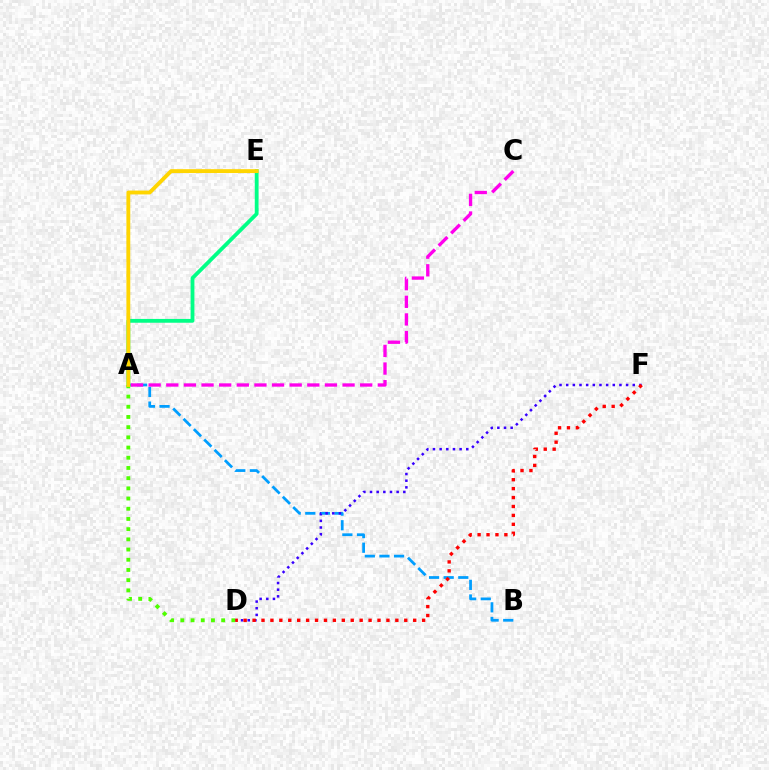{('A', 'B'): [{'color': '#009eff', 'line_style': 'dashed', 'thickness': 1.99}], ('A', 'E'): [{'color': '#00ff86', 'line_style': 'solid', 'thickness': 2.74}, {'color': '#ffd500', 'line_style': 'solid', 'thickness': 2.78}], ('D', 'F'): [{'color': '#3700ff', 'line_style': 'dotted', 'thickness': 1.81}, {'color': '#ff0000', 'line_style': 'dotted', 'thickness': 2.42}], ('A', 'D'): [{'color': '#4fff00', 'line_style': 'dotted', 'thickness': 2.77}], ('A', 'C'): [{'color': '#ff00ed', 'line_style': 'dashed', 'thickness': 2.39}]}